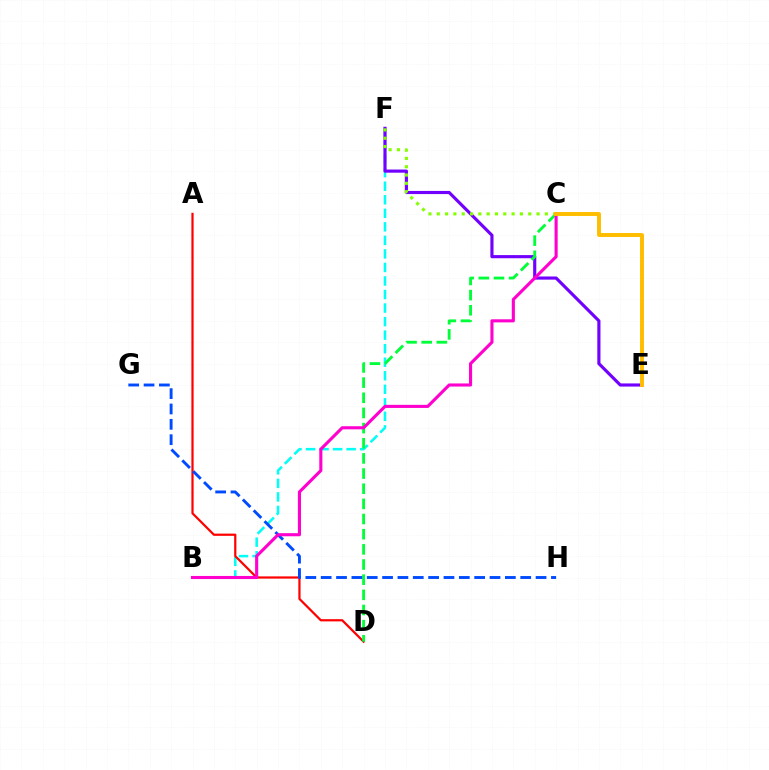{('B', 'F'): [{'color': '#00fff6', 'line_style': 'dashed', 'thickness': 1.84}], ('E', 'F'): [{'color': '#7200ff', 'line_style': 'solid', 'thickness': 2.26}], ('A', 'D'): [{'color': '#ff0000', 'line_style': 'solid', 'thickness': 1.6}], ('C', 'D'): [{'color': '#00ff39', 'line_style': 'dashed', 'thickness': 2.06}], ('G', 'H'): [{'color': '#004bff', 'line_style': 'dashed', 'thickness': 2.09}], ('C', 'F'): [{'color': '#84ff00', 'line_style': 'dotted', 'thickness': 2.26}], ('B', 'C'): [{'color': '#ff00cf', 'line_style': 'solid', 'thickness': 2.23}], ('C', 'E'): [{'color': '#ffbd00', 'line_style': 'solid', 'thickness': 2.83}]}